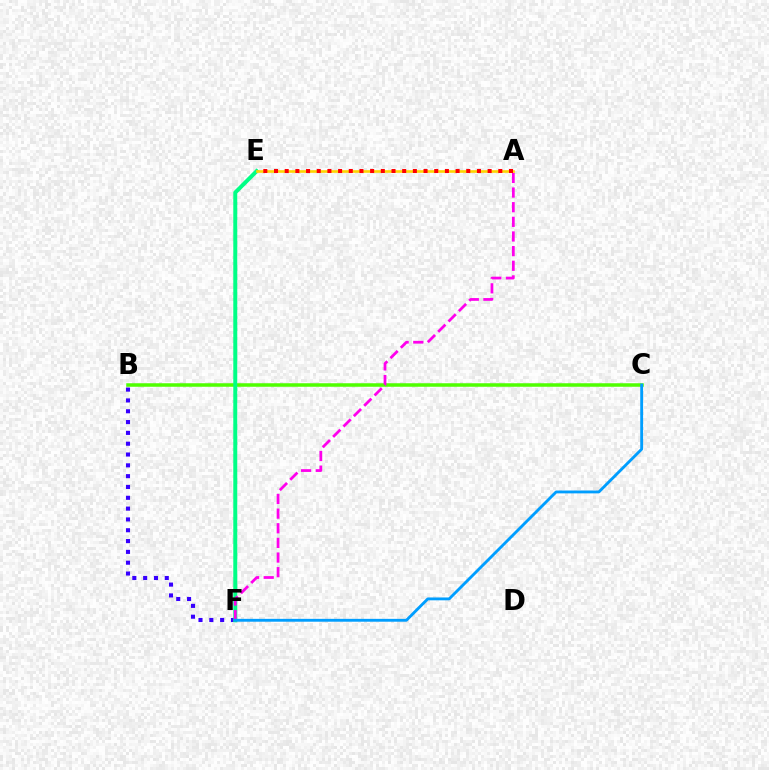{('B', 'F'): [{'color': '#3700ff', 'line_style': 'dotted', 'thickness': 2.94}], ('B', 'C'): [{'color': '#4fff00', 'line_style': 'solid', 'thickness': 2.53}], ('E', 'F'): [{'color': '#00ff86', 'line_style': 'solid', 'thickness': 2.87}], ('A', 'F'): [{'color': '#ff00ed', 'line_style': 'dashed', 'thickness': 1.99}], ('A', 'E'): [{'color': '#ffd500', 'line_style': 'solid', 'thickness': 1.89}, {'color': '#ff0000', 'line_style': 'dotted', 'thickness': 2.9}], ('C', 'F'): [{'color': '#009eff', 'line_style': 'solid', 'thickness': 2.06}]}